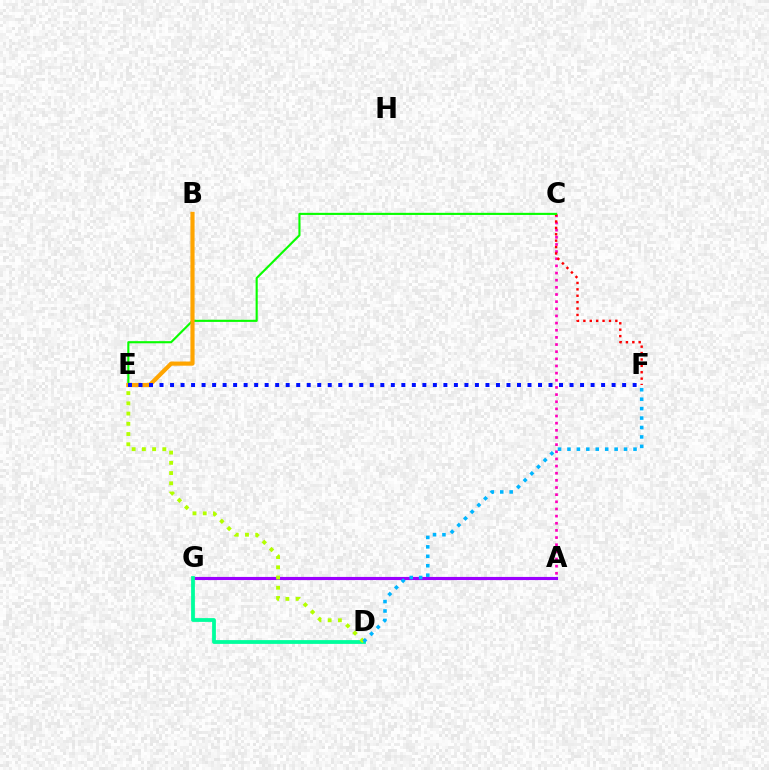{('A', 'G'): [{'color': '#9b00ff', 'line_style': 'solid', 'thickness': 2.26}], ('A', 'C'): [{'color': '#ff00bd', 'line_style': 'dotted', 'thickness': 1.94}], ('D', 'G'): [{'color': '#00ff9d', 'line_style': 'solid', 'thickness': 2.73}], ('D', 'E'): [{'color': '#b3ff00', 'line_style': 'dotted', 'thickness': 2.78}], ('C', 'F'): [{'color': '#ff0000', 'line_style': 'dotted', 'thickness': 1.74}], ('C', 'E'): [{'color': '#08ff00', 'line_style': 'solid', 'thickness': 1.53}], ('D', 'F'): [{'color': '#00b5ff', 'line_style': 'dotted', 'thickness': 2.56}], ('B', 'E'): [{'color': '#ffa500', 'line_style': 'solid', 'thickness': 2.99}], ('E', 'F'): [{'color': '#0010ff', 'line_style': 'dotted', 'thickness': 2.86}]}